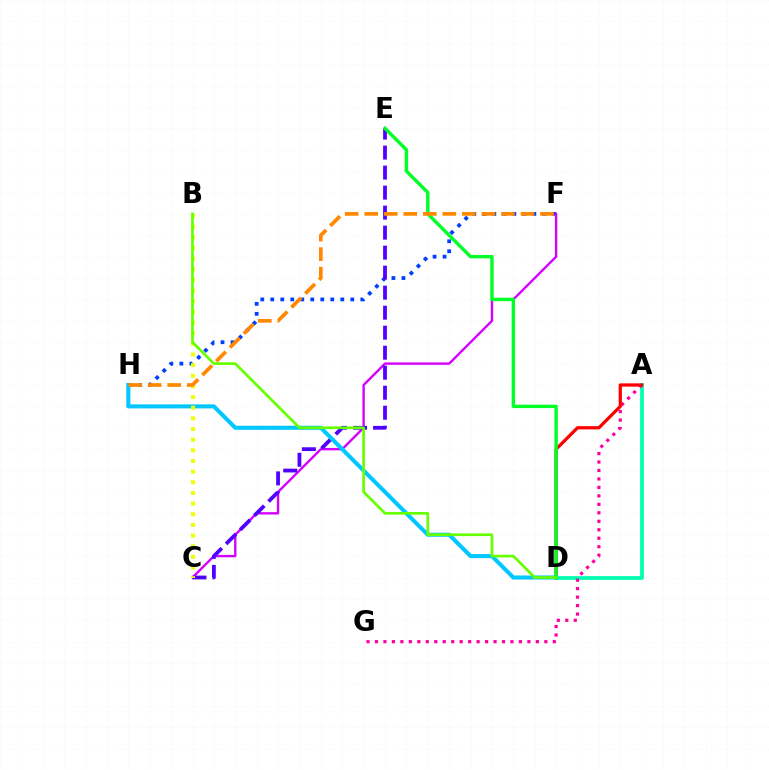{('F', 'H'): [{'color': '#003fff', 'line_style': 'dotted', 'thickness': 2.72}, {'color': '#ff8800', 'line_style': 'dashed', 'thickness': 2.65}], ('A', 'D'): [{'color': '#00ffaf', 'line_style': 'solid', 'thickness': 2.69}, {'color': '#ff0000', 'line_style': 'solid', 'thickness': 2.33}], ('C', 'F'): [{'color': '#d600ff', 'line_style': 'solid', 'thickness': 1.72}], ('A', 'G'): [{'color': '#ff00a0', 'line_style': 'dotted', 'thickness': 2.3}], ('C', 'E'): [{'color': '#4f00ff', 'line_style': 'dashed', 'thickness': 2.72}], ('D', 'H'): [{'color': '#00c7ff', 'line_style': 'solid', 'thickness': 2.92}], ('D', 'E'): [{'color': '#00ff27', 'line_style': 'solid', 'thickness': 2.45}], ('B', 'C'): [{'color': '#eeff00', 'line_style': 'dotted', 'thickness': 2.89}], ('B', 'D'): [{'color': '#66ff00', 'line_style': 'solid', 'thickness': 1.94}]}